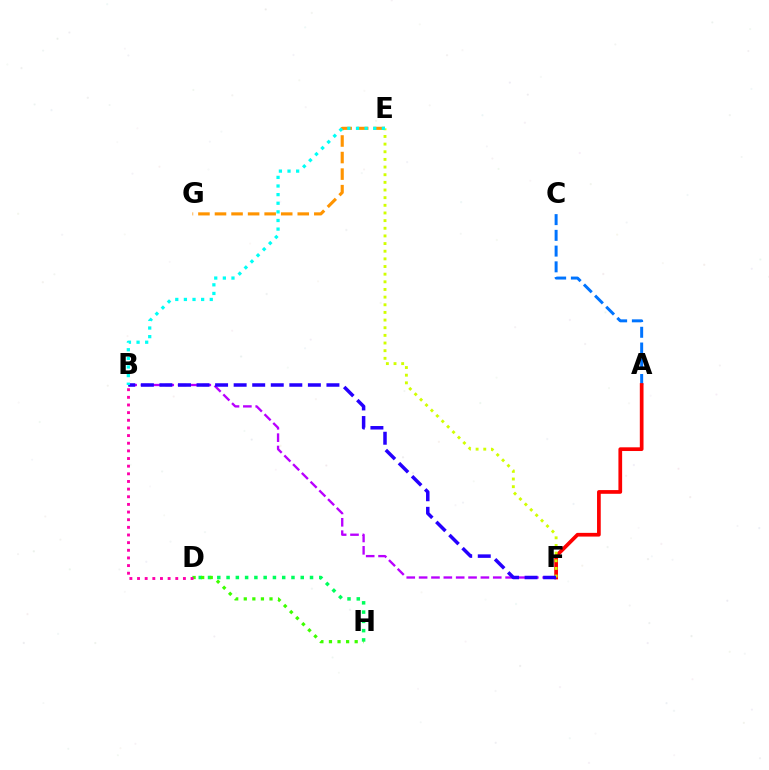{('E', 'G'): [{'color': '#ff9400', 'line_style': 'dashed', 'thickness': 2.25}], ('D', 'H'): [{'color': '#00ff5c', 'line_style': 'dotted', 'thickness': 2.52}, {'color': '#3dff00', 'line_style': 'dotted', 'thickness': 2.33}], ('B', 'F'): [{'color': '#b900ff', 'line_style': 'dashed', 'thickness': 1.68}, {'color': '#2500ff', 'line_style': 'dashed', 'thickness': 2.52}], ('A', 'C'): [{'color': '#0074ff', 'line_style': 'dashed', 'thickness': 2.14}], ('A', 'F'): [{'color': '#ff0000', 'line_style': 'solid', 'thickness': 2.67}], ('E', 'F'): [{'color': '#d1ff00', 'line_style': 'dotted', 'thickness': 2.08}], ('B', 'D'): [{'color': '#ff00ac', 'line_style': 'dotted', 'thickness': 2.08}], ('B', 'E'): [{'color': '#00fff6', 'line_style': 'dotted', 'thickness': 2.34}]}